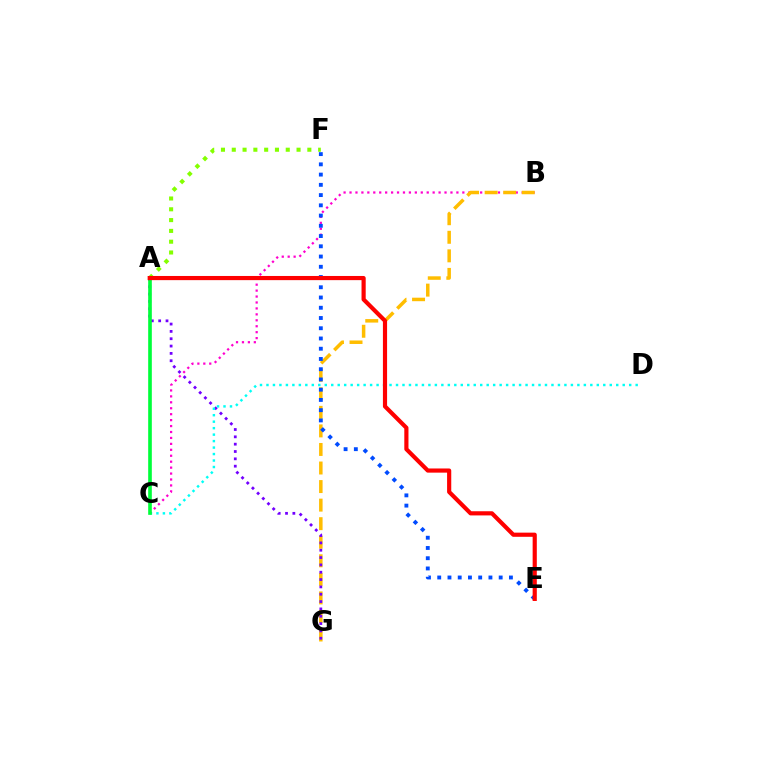{('B', 'C'): [{'color': '#ff00cf', 'line_style': 'dotted', 'thickness': 1.61}], ('A', 'F'): [{'color': '#84ff00', 'line_style': 'dotted', 'thickness': 2.93}], ('B', 'G'): [{'color': '#ffbd00', 'line_style': 'dashed', 'thickness': 2.52}], ('E', 'F'): [{'color': '#004bff', 'line_style': 'dotted', 'thickness': 2.78}], ('A', 'G'): [{'color': '#7200ff', 'line_style': 'dotted', 'thickness': 1.99}], ('C', 'D'): [{'color': '#00fff6', 'line_style': 'dotted', 'thickness': 1.76}], ('A', 'C'): [{'color': '#00ff39', 'line_style': 'solid', 'thickness': 2.62}], ('A', 'E'): [{'color': '#ff0000', 'line_style': 'solid', 'thickness': 3.0}]}